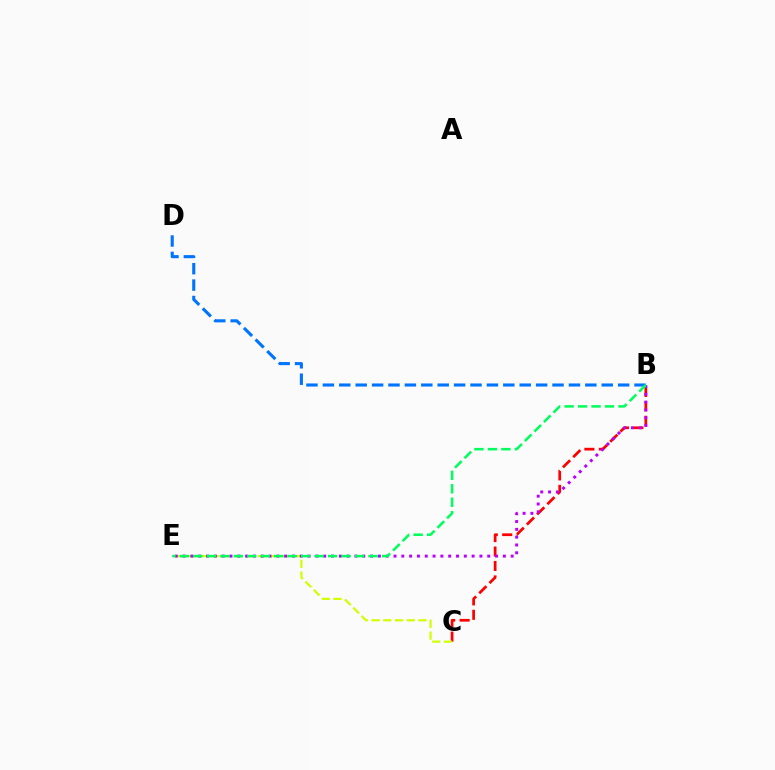{('B', 'C'): [{'color': '#ff0000', 'line_style': 'dashed', 'thickness': 1.96}], ('C', 'E'): [{'color': '#d1ff00', 'line_style': 'dashed', 'thickness': 1.59}], ('B', 'D'): [{'color': '#0074ff', 'line_style': 'dashed', 'thickness': 2.23}], ('B', 'E'): [{'color': '#b900ff', 'line_style': 'dotted', 'thickness': 2.12}, {'color': '#00ff5c', 'line_style': 'dashed', 'thickness': 1.83}]}